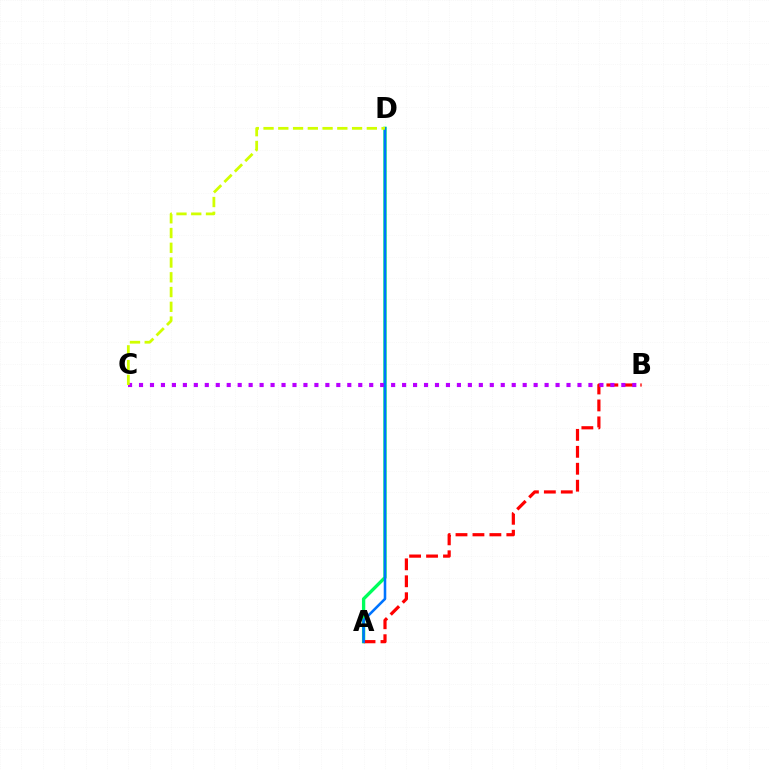{('A', 'D'): [{'color': '#00ff5c', 'line_style': 'solid', 'thickness': 2.39}, {'color': '#0074ff', 'line_style': 'solid', 'thickness': 1.85}], ('A', 'B'): [{'color': '#ff0000', 'line_style': 'dashed', 'thickness': 2.3}], ('B', 'C'): [{'color': '#b900ff', 'line_style': 'dotted', 'thickness': 2.98}], ('C', 'D'): [{'color': '#d1ff00', 'line_style': 'dashed', 'thickness': 2.0}]}